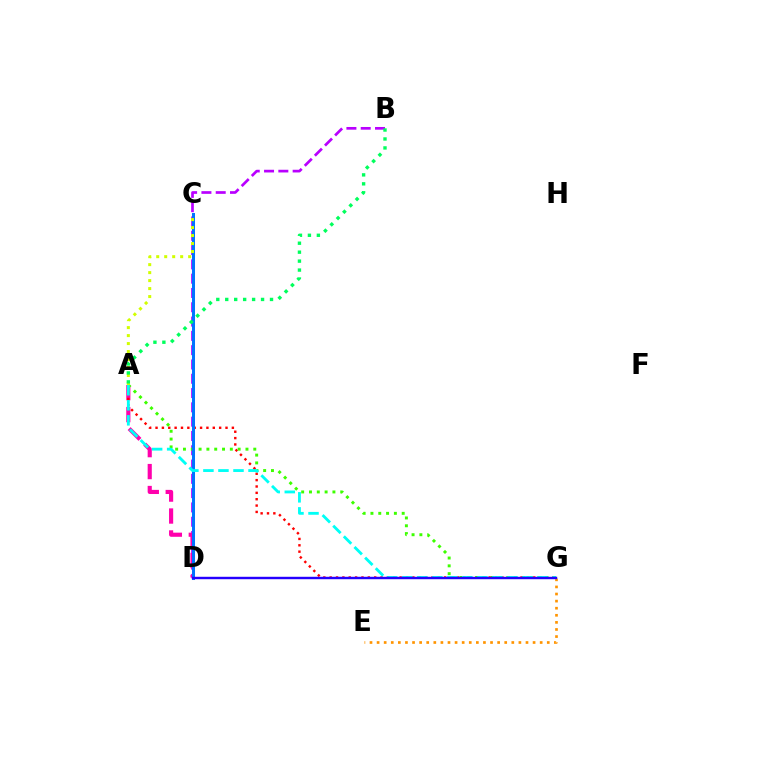{('E', 'G'): [{'color': '#ff9400', 'line_style': 'dotted', 'thickness': 1.93}], ('B', 'D'): [{'color': '#b900ff', 'line_style': 'dashed', 'thickness': 1.94}], ('A', 'D'): [{'color': '#ff00ac', 'line_style': 'dashed', 'thickness': 2.98}], ('A', 'G'): [{'color': '#ff0000', 'line_style': 'dotted', 'thickness': 1.73}, {'color': '#3dff00', 'line_style': 'dotted', 'thickness': 2.12}, {'color': '#00fff6', 'line_style': 'dashed', 'thickness': 2.04}], ('C', 'D'): [{'color': '#0074ff', 'line_style': 'solid', 'thickness': 2.17}], ('A', 'C'): [{'color': '#d1ff00', 'line_style': 'dotted', 'thickness': 2.17}], ('D', 'G'): [{'color': '#2500ff', 'line_style': 'solid', 'thickness': 1.75}], ('A', 'B'): [{'color': '#00ff5c', 'line_style': 'dotted', 'thickness': 2.43}]}